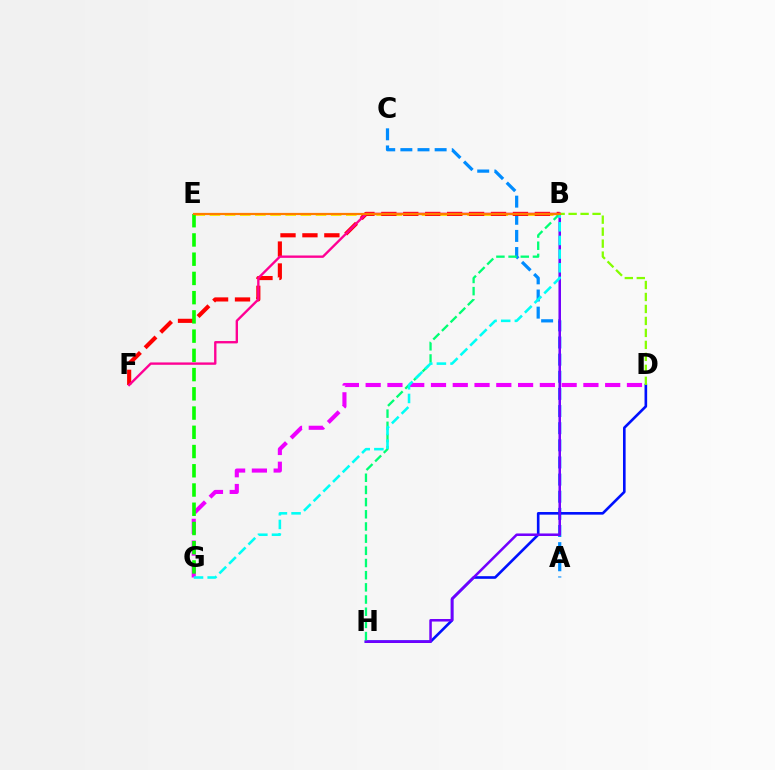{('B', 'E'): [{'color': '#fcf500', 'line_style': 'dashed', 'thickness': 2.06}, {'color': '#ff7c00', 'line_style': 'solid', 'thickness': 1.6}], ('A', 'C'): [{'color': '#008cff', 'line_style': 'dashed', 'thickness': 2.33}], ('D', 'G'): [{'color': '#ee00ff', 'line_style': 'dashed', 'thickness': 2.96}], ('D', 'H'): [{'color': '#0010ff', 'line_style': 'solid', 'thickness': 1.89}], ('B', 'F'): [{'color': '#ff0000', 'line_style': 'dashed', 'thickness': 2.98}, {'color': '#ff0094', 'line_style': 'solid', 'thickness': 1.7}], ('E', 'G'): [{'color': '#08ff00', 'line_style': 'dashed', 'thickness': 2.61}], ('B', 'H'): [{'color': '#7200ff', 'line_style': 'solid', 'thickness': 1.82}, {'color': '#00ff74', 'line_style': 'dashed', 'thickness': 1.65}], ('B', 'D'): [{'color': '#84ff00', 'line_style': 'dashed', 'thickness': 1.63}], ('B', 'G'): [{'color': '#00fff6', 'line_style': 'dashed', 'thickness': 1.86}]}